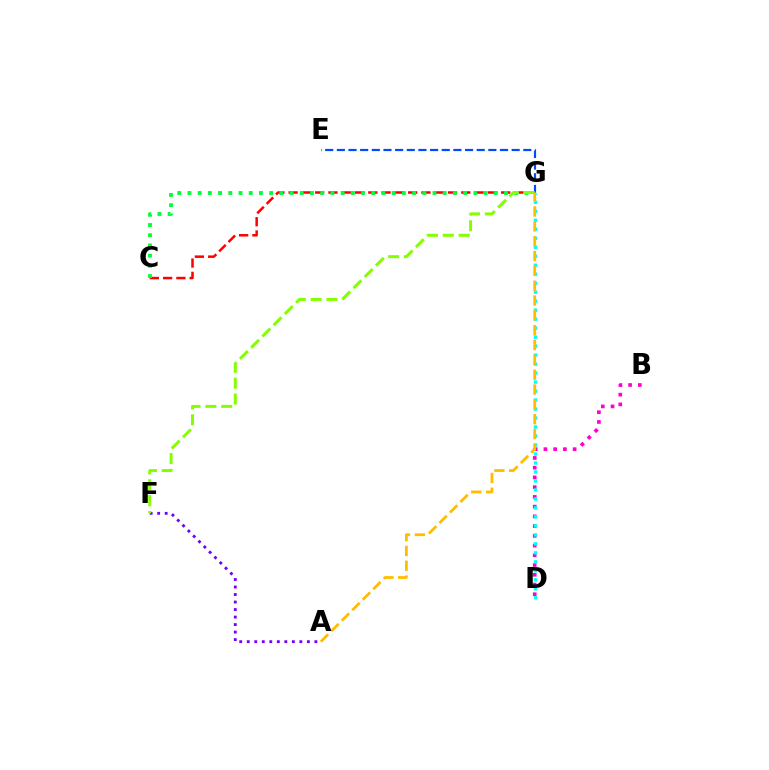{('C', 'G'): [{'color': '#ff0000', 'line_style': 'dashed', 'thickness': 1.8}, {'color': '#00ff39', 'line_style': 'dotted', 'thickness': 2.77}], ('B', 'D'): [{'color': '#ff00cf', 'line_style': 'dotted', 'thickness': 2.65}], ('A', 'F'): [{'color': '#7200ff', 'line_style': 'dotted', 'thickness': 2.04}], ('E', 'G'): [{'color': '#004bff', 'line_style': 'dashed', 'thickness': 1.58}], ('D', 'G'): [{'color': '#00fff6', 'line_style': 'dotted', 'thickness': 2.44}], ('F', 'G'): [{'color': '#84ff00', 'line_style': 'dashed', 'thickness': 2.16}], ('A', 'G'): [{'color': '#ffbd00', 'line_style': 'dashed', 'thickness': 2.02}]}